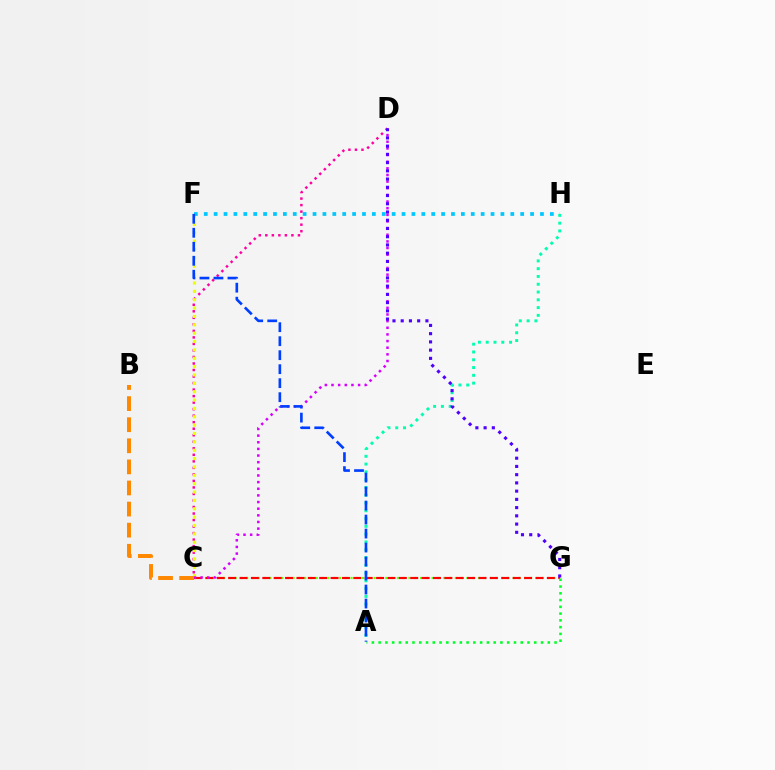{('C', 'D'): [{'color': '#ff00a0', 'line_style': 'dotted', 'thickness': 1.77}, {'color': '#d600ff', 'line_style': 'dotted', 'thickness': 1.8}], ('C', 'G'): [{'color': '#66ff00', 'line_style': 'dotted', 'thickness': 1.57}, {'color': '#ff0000', 'line_style': 'dashed', 'thickness': 1.55}], ('A', 'H'): [{'color': '#00ffaf', 'line_style': 'dotted', 'thickness': 2.11}], ('C', 'F'): [{'color': '#eeff00', 'line_style': 'dotted', 'thickness': 2.27}], ('F', 'H'): [{'color': '#00c7ff', 'line_style': 'dotted', 'thickness': 2.69}], ('D', 'G'): [{'color': '#4f00ff', 'line_style': 'dotted', 'thickness': 2.24}], ('A', 'G'): [{'color': '#00ff27', 'line_style': 'dotted', 'thickness': 1.84}], ('B', 'C'): [{'color': '#ff8800', 'line_style': 'dashed', 'thickness': 2.87}], ('A', 'F'): [{'color': '#003fff', 'line_style': 'dashed', 'thickness': 1.9}]}